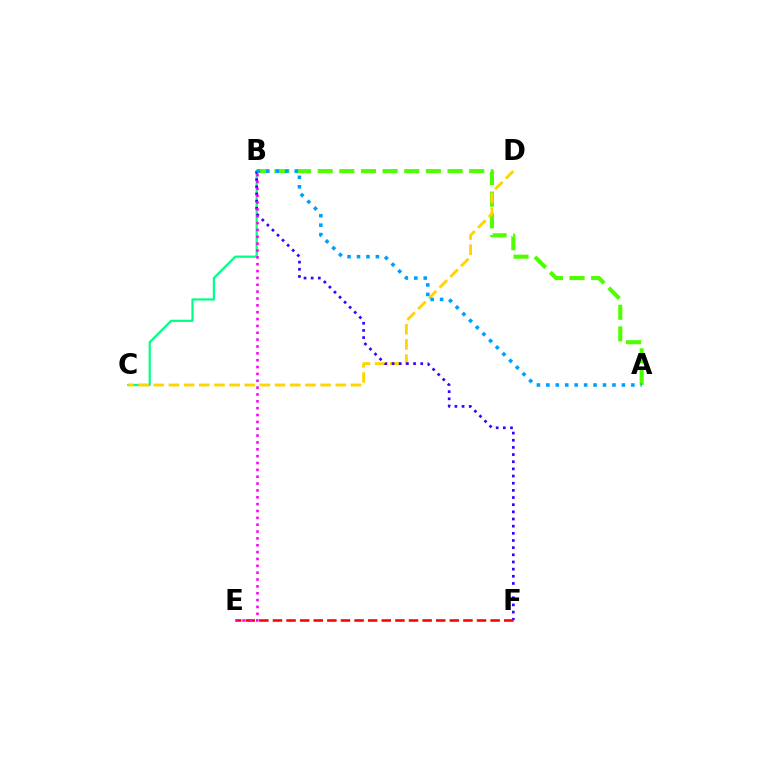{('A', 'B'): [{'color': '#4fff00', 'line_style': 'dashed', 'thickness': 2.94}, {'color': '#009eff', 'line_style': 'dotted', 'thickness': 2.57}], ('B', 'C'): [{'color': '#00ff86', 'line_style': 'solid', 'thickness': 1.6}], ('C', 'D'): [{'color': '#ffd500', 'line_style': 'dashed', 'thickness': 2.06}], ('B', 'F'): [{'color': '#3700ff', 'line_style': 'dotted', 'thickness': 1.95}], ('E', 'F'): [{'color': '#ff0000', 'line_style': 'dashed', 'thickness': 1.85}], ('B', 'E'): [{'color': '#ff00ed', 'line_style': 'dotted', 'thickness': 1.86}]}